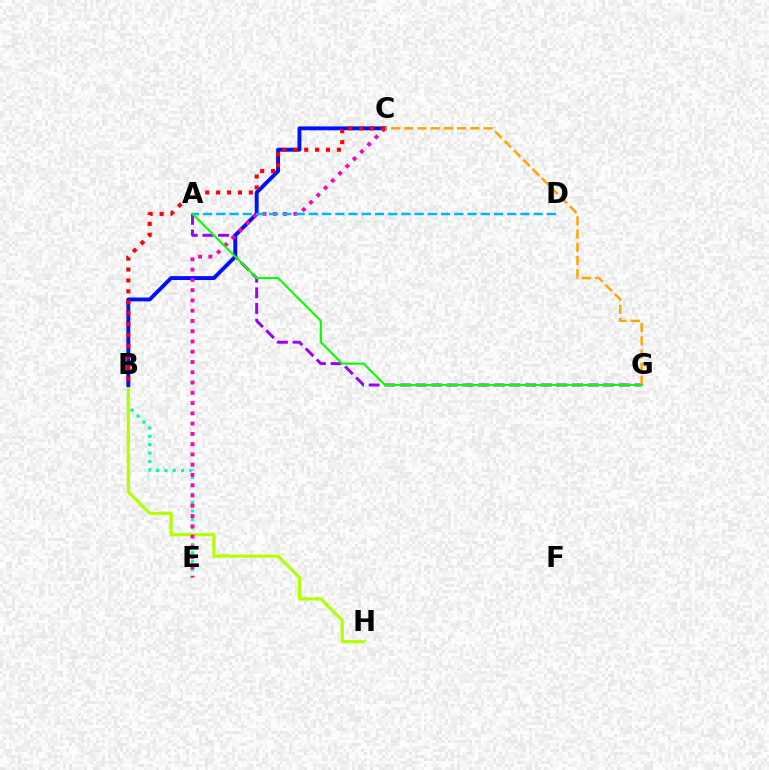{('A', 'G'): [{'color': '#9b00ff', 'line_style': 'dashed', 'thickness': 2.12}, {'color': '#08ff00', 'line_style': 'solid', 'thickness': 1.52}], ('B', 'E'): [{'color': '#00ff9d', 'line_style': 'dotted', 'thickness': 2.28}], ('B', 'H'): [{'color': '#b3ff00', 'line_style': 'solid', 'thickness': 2.27}], ('B', 'C'): [{'color': '#0010ff', 'line_style': 'solid', 'thickness': 2.8}, {'color': '#ff0000', 'line_style': 'dotted', 'thickness': 2.96}], ('C', 'E'): [{'color': '#ff00bd', 'line_style': 'dotted', 'thickness': 2.79}], ('A', 'D'): [{'color': '#00b5ff', 'line_style': 'dashed', 'thickness': 1.8}], ('C', 'G'): [{'color': '#ffa500', 'line_style': 'dashed', 'thickness': 1.79}]}